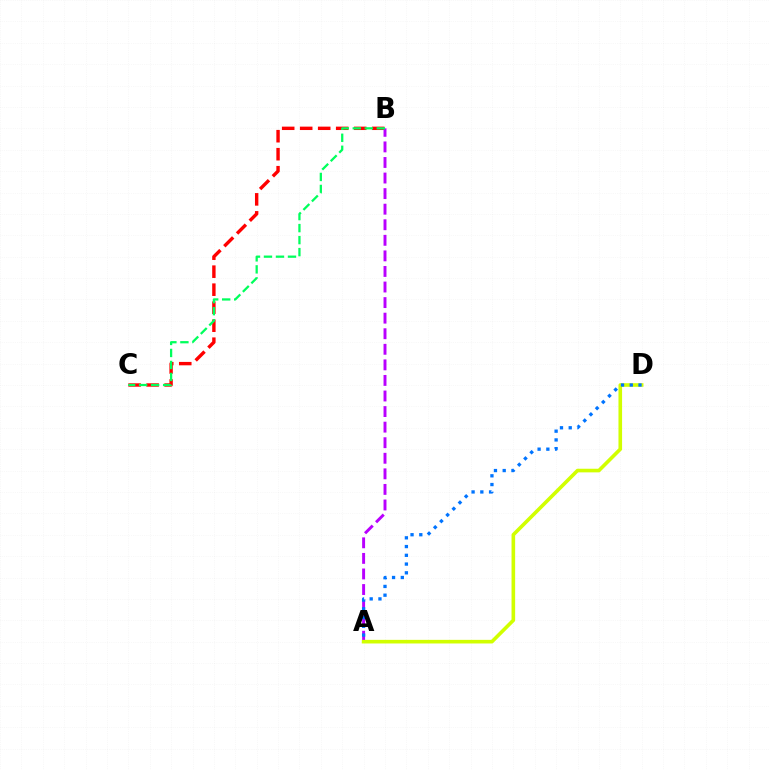{('B', 'C'): [{'color': '#ff0000', 'line_style': 'dashed', 'thickness': 2.45}, {'color': '#00ff5c', 'line_style': 'dashed', 'thickness': 1.63}], ('A', 'B'): [{'color': '#b900ff', 'line_style': 'dashed', 'thickness': 2.11}], ('A', 'D'): [{'color': '#d1ff00', 'line_style': 'solid', 'thickness': 2.61}, {'color': '#0074ff', 'line_style': 'dotted', 'thickness': 2.38}]}